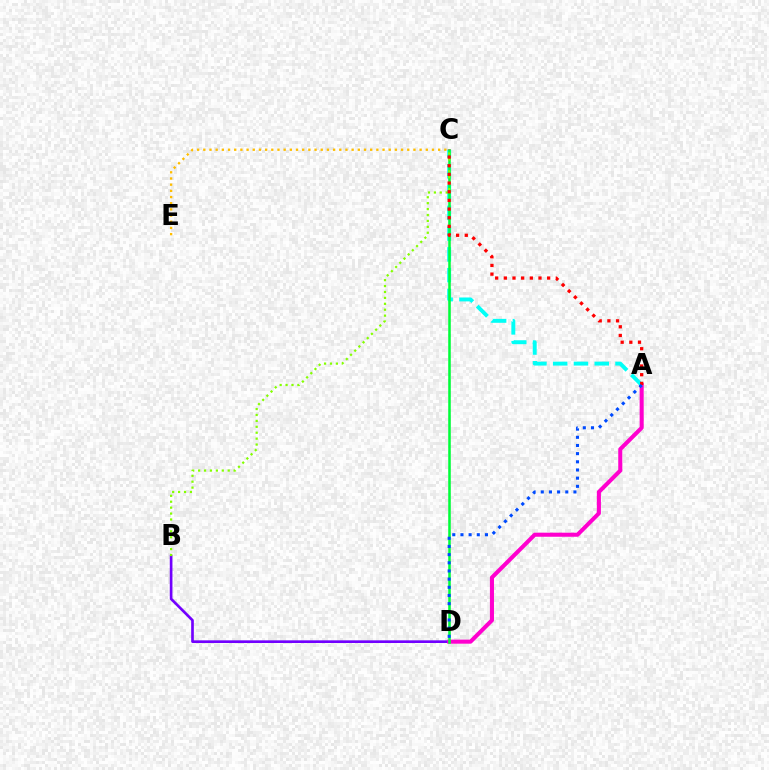{('B', 'D'): [{'color': '#7200ff', 'line_style': 'solid', 'thickness': 1.91}], ('A', 'D'): [{'color': '#ff00cf', 'line_style': 'solid', 'thickness': 2.92}, {'color': '#004bff', 'line_style': 'dotted', 'thickness': 2.22}], ('C', 'E'): [{'color': '#ffbd00', 'line_style': 'dotted', 'thickness': 1.68}], ('A', 'C'): [{'color': '#00fff6', 'line_style': 'dashed', 'thickness': 2.82}, {'color': '#ff0000', 'line_style': 'dotted', 'thickness': 2.35}], ('C', 'D'): [{'color': '#00ff39', 'line_style': 'solid', 'thickness': 1.84}], ('B', 'C'): [{'color': '#84ff00', 'line_style': 'dotted', 'thickness': 1.61}]}